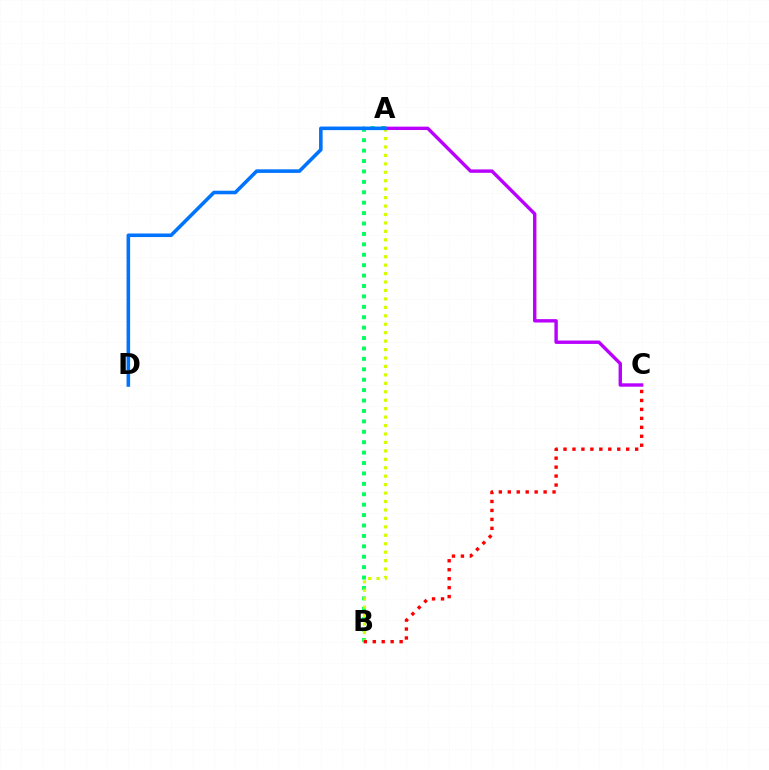{('A', 'B'): [{'color': '#00ff5c', 'line_style': 'dotted', 'thickness': 2.83}, {'color': '#d1ff00', 'line_style': 'dotted', 'thickness': 2.29}], ('A', 'C'): [{'color': '#b900ff', 'line_style': 'solid', 'thickness': 2.44}], ('B', 'C'): [{'color': '#ff0000', 'line_style': 'dotted', 'thickness': 2.43}], ('A', 'D'): [{'color': '#0074ff', 'line_style': 'solid', 'thickness': 2.57}]}